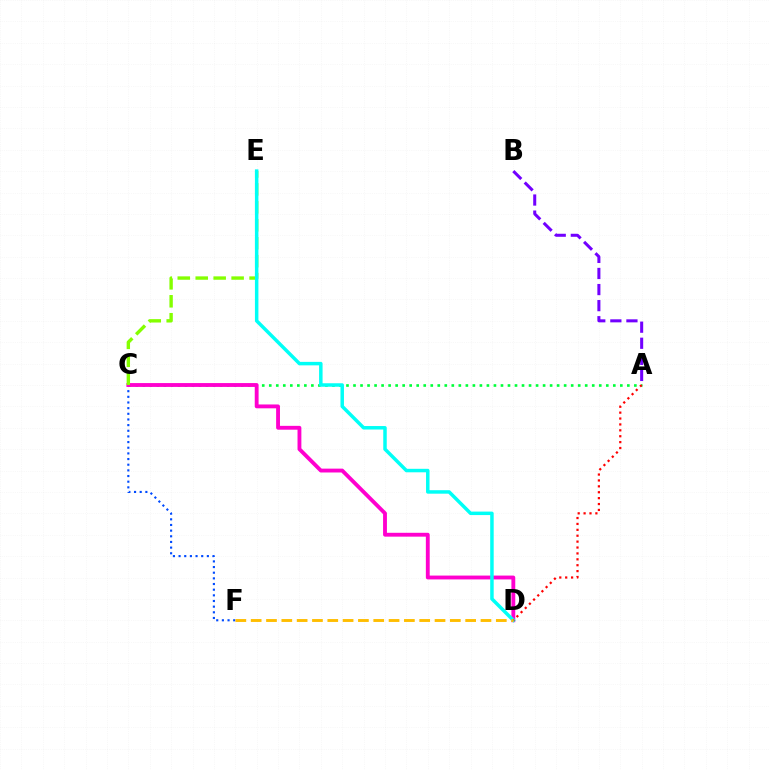{('A', 'C'): [{'color': '#00ff39', 'line_style': 'dotted', 'thickness': 1.91}], ('C', 'F'): [{'color': '#004bff', 'line_style': 'dotted', 'thickness': 1.54}], ('C', 'D'): [{'color': '#ff00cf', 'line_style': 'solid', 'thickness': 2.77}], ('C', 'E'): [{'color': '#84ff00', 'line_style': 'dashed', 'thickness': 2.44}], ('D', 'E'): [{'color': '#00fff6', 'line_style': 'solid', 'thickness': 2.51}], ('A', 'D'): [{'color': '#ff0000', 'line_style': 'dotted', 'thickness': 1.6}], ('D', 'F'): [{'color': '#ffbd00', 'line_style': 'dashed', 'thickness': 2.08}], ('A', 'B'): [{'color': '#7200ff', 'line_style': 'dashed', 'thickness': 2.18}]}